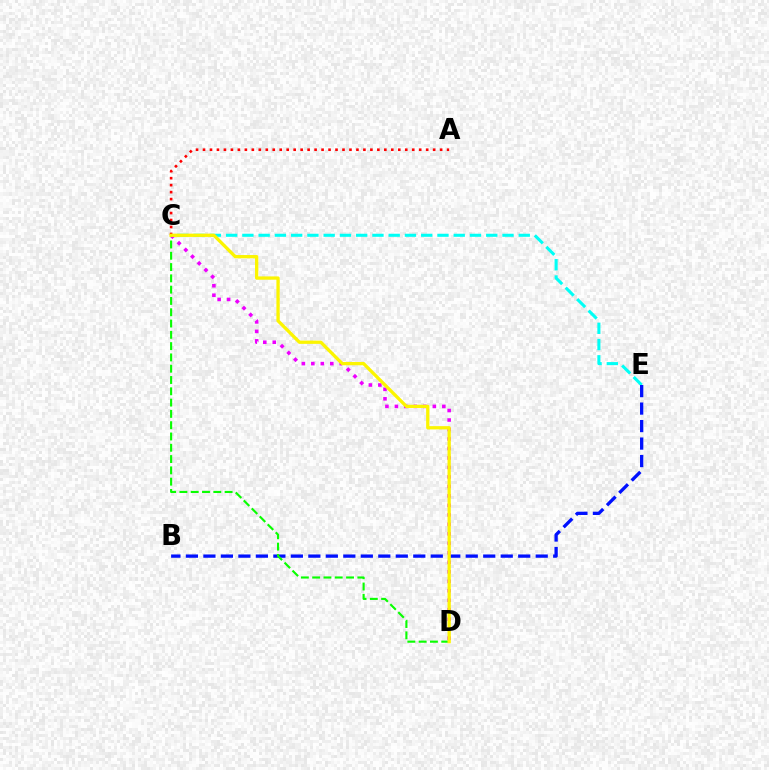{('C', 'E'): [{'color': '#00fff6', 'line_style': 'dashed', 'thickness': 2.21}], ('B', 'E'): [{'color': '#0010ff', 'line_style': 'dashed', 'thickness': 2.38}], ('A', 'C'): [{'color': '#ff0000', 'line_style': 'dotted', 'thickness': 1.89}], ('C', 'D'): [{'color': '#ee00ff', 'line_style': 'dotted', 'thickness': 2.58}, {'color': '#08ff00', 'line_style': 'dashed', 'thickness': 1.53}, {'color': '#fcf500', 'line_style': 'solid', 'thickness': 2.37}]}